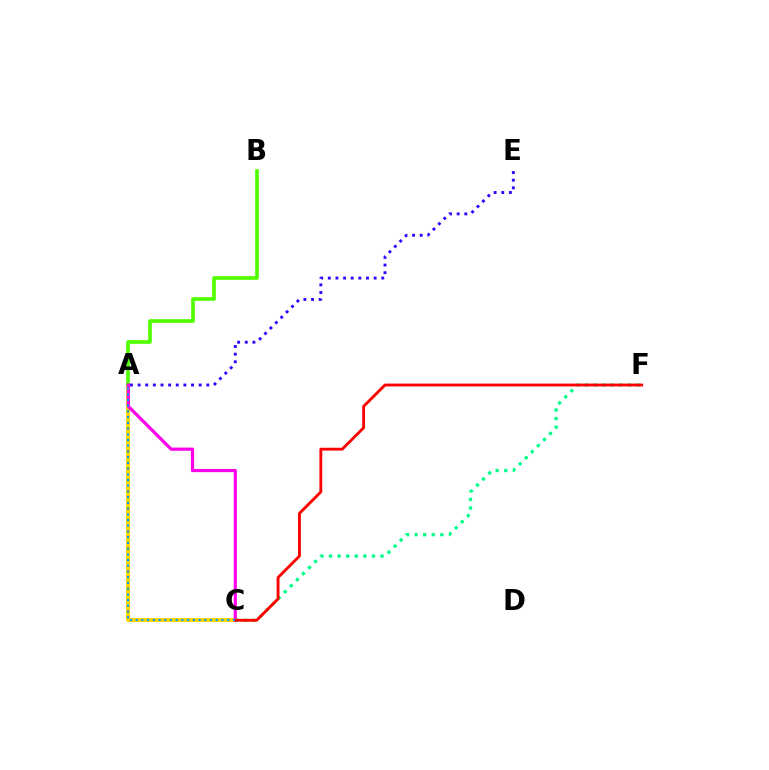{('A', 'C'): [{'color': '#ffd500', 'line_style': 'solid', 'thickness': 2.89}, {'color': '#ff00ed', 'line_style': 'solid', 'thickness': 2.29}, {'color': '#009eff', 'line_style': 'dotted', 'thickness': 1.55}], ('A', 'B'): [{'color': '#4fff00', 'line_style': 'solid', 'thickness': 2.63}], ('C', 'F'): [{'color': '#00ff86', 'line_style': 'dotted', 'thickness': 2.33}, {'color': '#ff0000', 'line_style': 'solid', 'thickness': 2.06}], ('A', 'E'): [{'color': '#3700ff', 'line_style': 'dotted', 'thickness': 2.07}]}